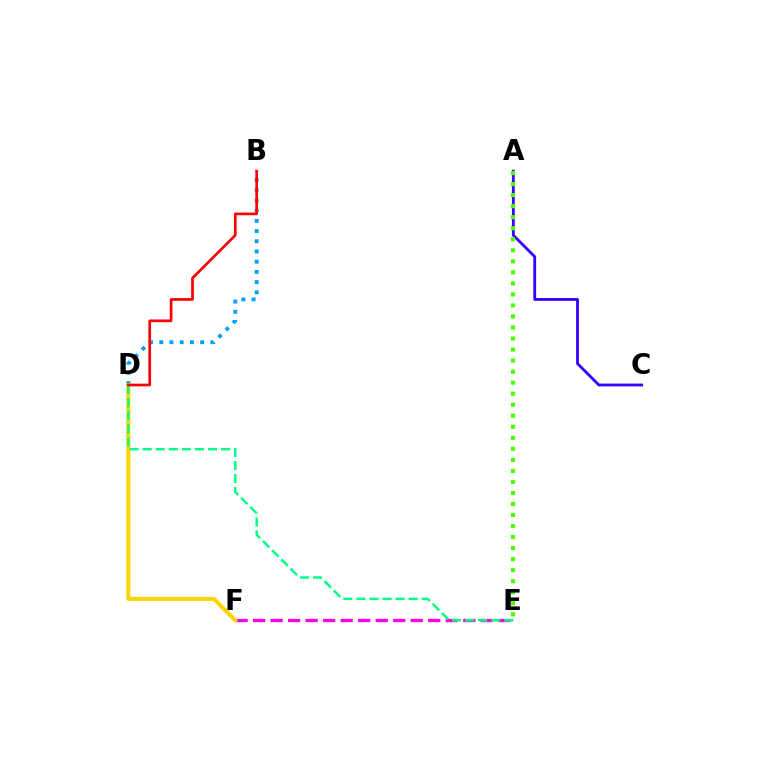{('E', 'F'): [{'color': '#ff00ed', 'line_style': 'dashed', 'thickness': 2.38}], ('B', 'D'): [{'color': '#009eff', 'line_style': 'dotted', 'thickness': 2.77}, {'color': '#ff0000', 'line_style': 'solid', 'thickness': 1.94}], ('A', 'C'): [{'color': '#3700ff', 'line_style': 'solid', 'thickness': 2.03}], ('D', 'F'): [{'color': '#ffd500', 'line_style': 'solid', 'thickness': 2.88}], ('D', 'E'): [{'color': '#00ff86', 'line_style': 'dashed', 'thickness': 1.77}], ('A', 'E'): [{'color': '#4fff00', 'line_style': 'dotted', 'thickness': 3.0}]}